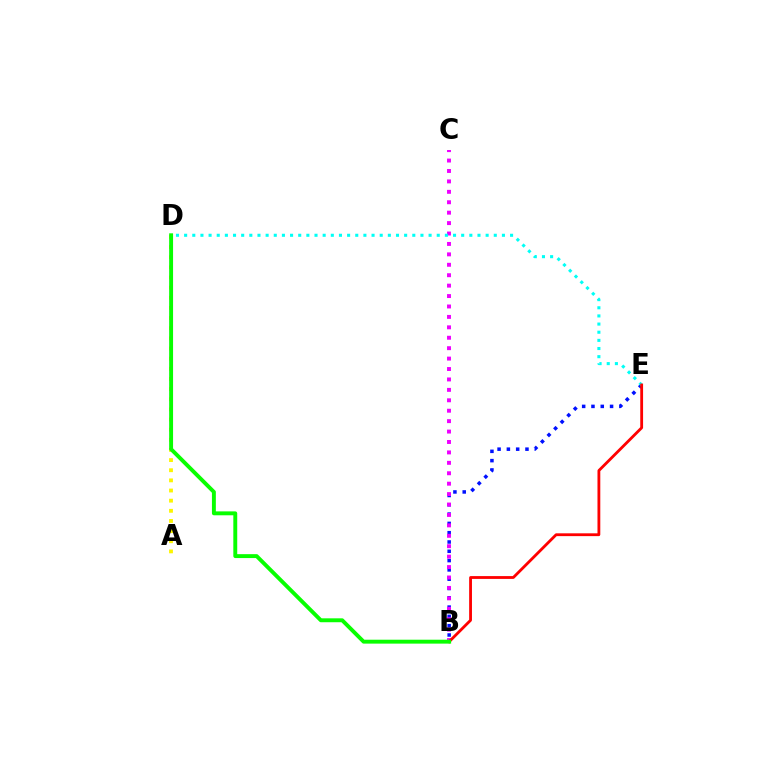{('B', 'E'): [{'color': '#0010ff', 'line_style': 'dotted', 'thickness': 2.53}, {'color': '#ff0000', 'line_style': 'solid', 'thickness': 2.03}], ('A', 'D'): [{'color': '#fcf500', 'line_style': 'dotted', 'thickness': 2.76}], ('B', 'C'): [{'color': '#ee00ff', 'line_style': 'dotted', 'thickness': 2.83}], ('D', 'E'): [{'color': '#00fff6', 'line_style': 'dotted', 'thickness': 2.21}], ('B', 'D'): [{'color': '#08ff00', 'line_style': 'solid', 'thickness': 2.81}]}